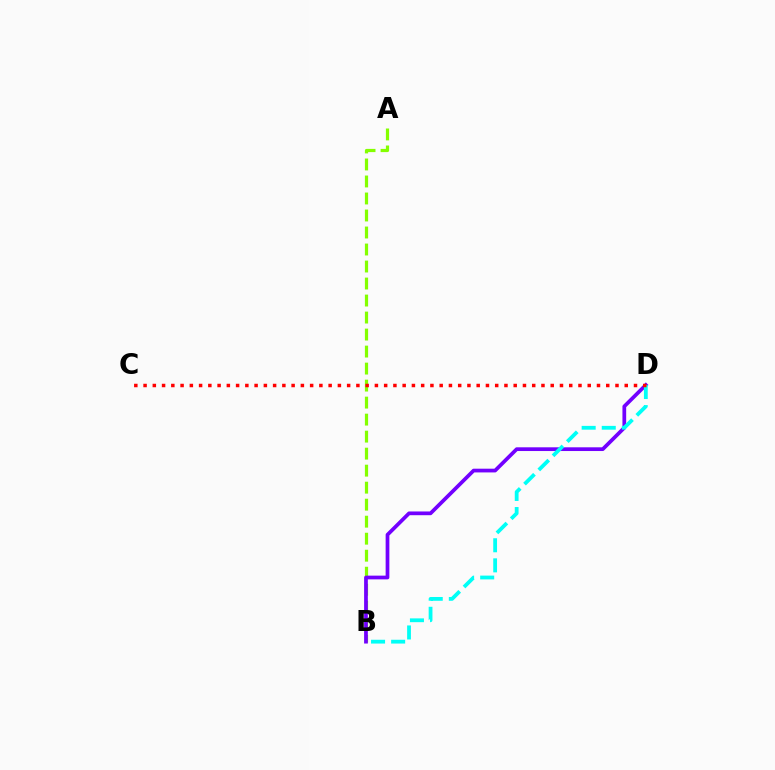{('A', 'B'): [{'color': '#84ff00', 'line_style': 'dashed', 'thickness': 2.31}], ('B', 'D'): [{'color': '#7200ff', 'line_style': 'solid', 'thickness': 2.68}, {'color': '#00fff6', 'line_style': 'dashed', 'thickness': 2.73}], ('C', 'D'): [{'color': '#ff0000', 'line_style': 'dotted', 'thickness': 2.51}]}